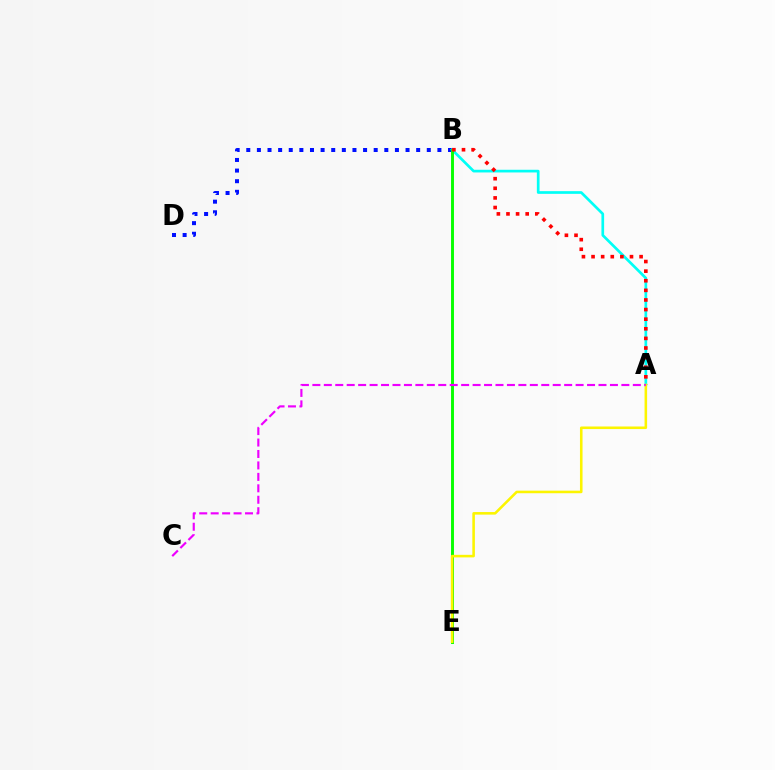{('B', 'D'): [{'color': '#0010ff', 'line_style': 'dotted', 'thickness': 2.88}], ('A', 'B'): [{'color': '#00fff6', 'line_style': 'solid', 'thickness': 1.94}, {'color': '#ff0000', 'line_style': 'dotted', 'thickness': 2.61}], ('B', 'E'): [{'color': '#08ff00', 'line_style': 'solid', 'thickness': 2.11}], ('A', 'E'): [{'color': '#fcf500', 'line_style': 'solid', 'thickness': 1.85}], ('A', 'C'): [{'color': '#ee00ff', 'line_style': 'dashed', 'thickness': 1.55}]}